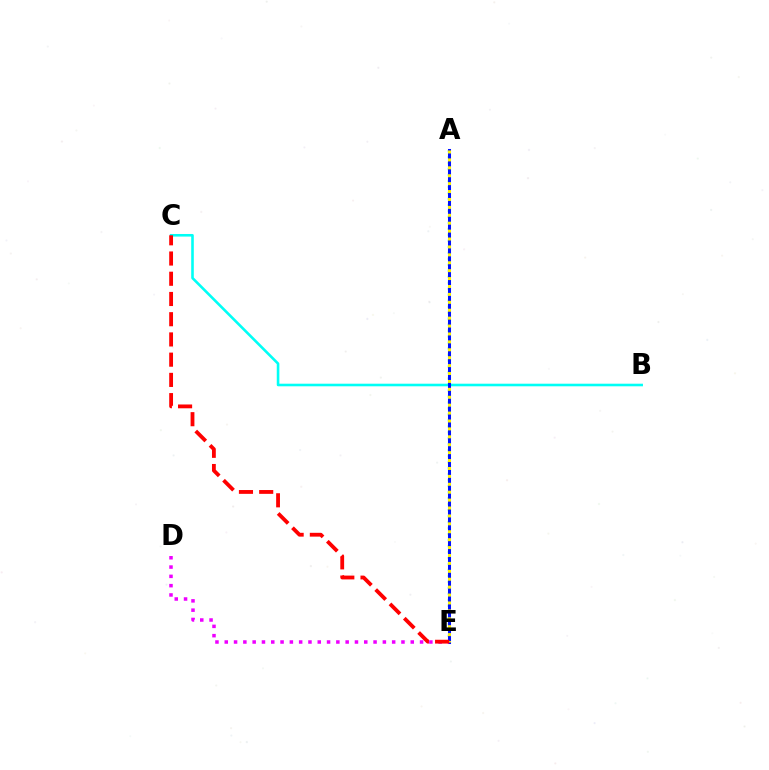{('A', 'E'): [{'color': '#08ff00', 'line_style': 'dotted', 'thickness': 1.63}, {'color': '#0010ff', 'line_style': 'solid', 'thickness': 2.19}, {'color': '#fcf500', 'line_style': 'dotted', 'thickness': 2.15}], ('B', 'C'): [{'color': '#00fff6', 'line_style': 'solid', 'thickness': 1.87}], ('D', 'E'): [{'color': '#ee00ff', 'line_style': 'dotted', 'thickness': 2.53}], ('C', 'E'): [{'color': '#ff0000', 'line_style': 'dashed', 'thickness': 2.75}]}